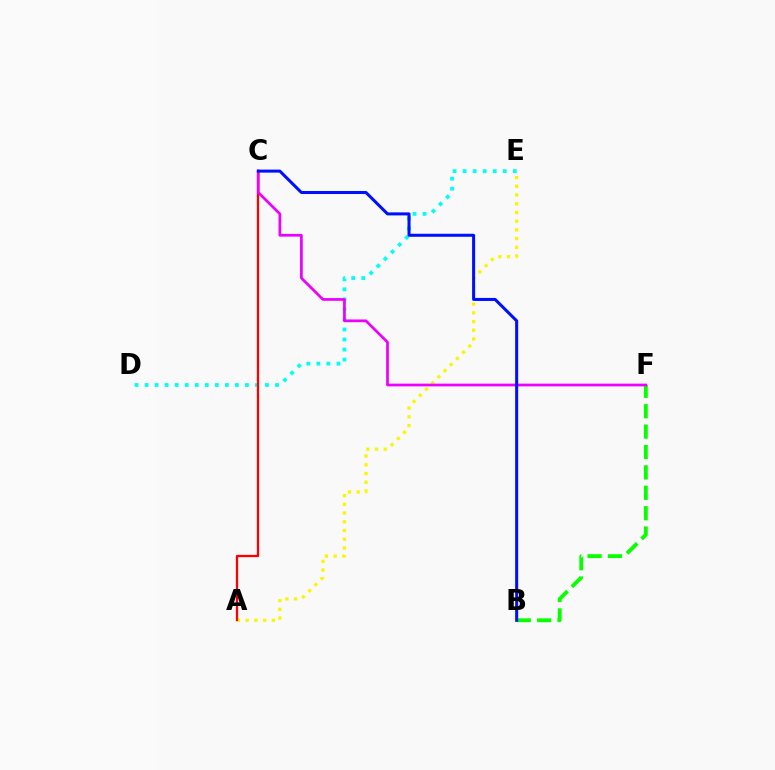{('B', 'F'): [{'color': '#08ff00', 'line_style': 'dashed', 'thickness': 2.77}], ('D', 'E'): [{'color': '#00fff6', 'line_style': 'dotted', 'thickness': 2.73}], ('A', 'E'): [{'color': '#fcf500', 'line_style': 'dotted', 'thickness': 2.37}], ('A', 'C'): [{'color': '#ff0000', 'line_style': 'solid', 'thickness': 1.64}], ('C', 'F'): [{'color': '#ee00ff', 'line_style': 'solid', 'thickness': 1.96}], ('B', 'C'): [{'color': '#0010ff', 'line_style': 'solid', 'thickness': 2.18}]}